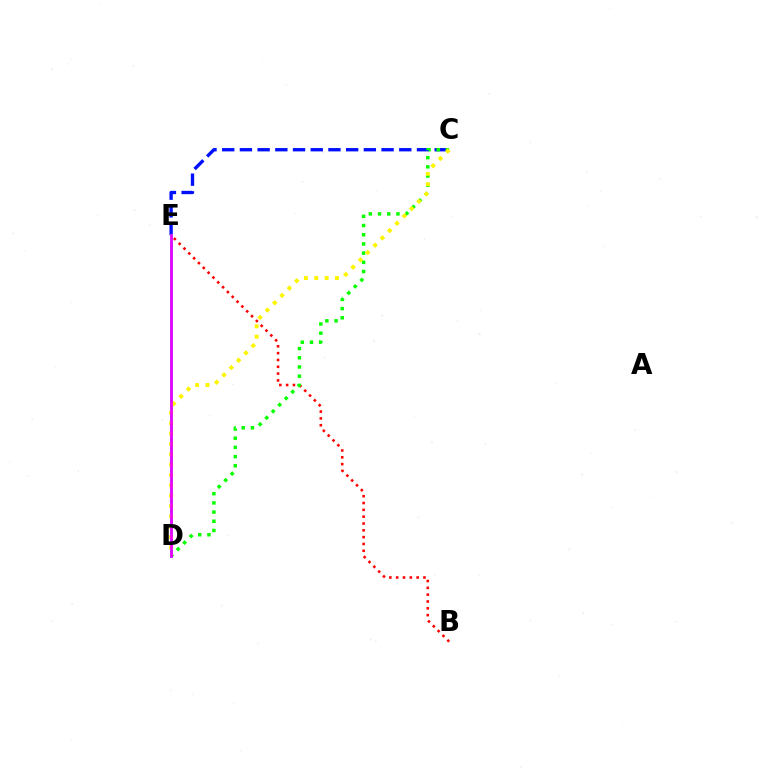{('C', 'E'): [{'color': '#0010ff', 'line_style': 'dashed', 'thickness': 2.41}], ('B', 'E'): [{'color': '#ff0000', 'line_style': 'dotted', 'thickness': 1.85}], ('C', 'D'): [{'color': '#08ff00', 'line_style': 'dotted', 'thickness': 2.5}, {'color': '#fcf500', 'line_style': 'dotted', 'thickness': 2.81}], ('D', 'E'): [{'color': '#00fff6', 'line_style': 'solid', 'thickness': 2.15}, {'color': '#ee00ff', 'line_style': 'solid', 'thickness': 2.01}]}